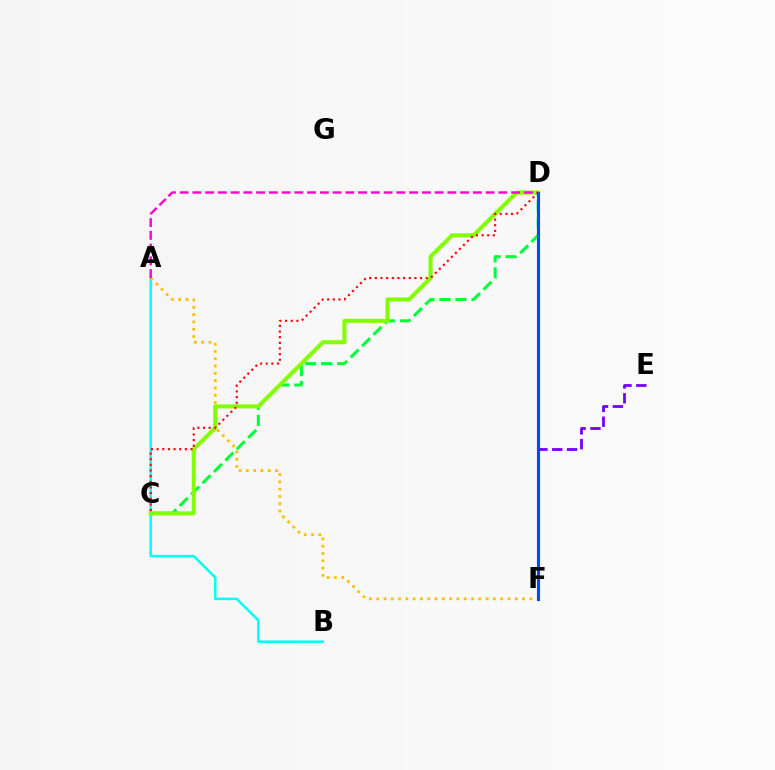{('A', 'B'): [{'color': '#00fff6', 'line_style': 'solid', 'thickness': 1.79}], ('C', 'D'): [{'color': '#00ff39', 'line_style': 'dashed', 'thickness': 2.18}, {'color': '#84ff00', 'line_style': 'solid', 'thickness': 2.92}, {'color': '#ff0000', 'line_style': 'dotted', 'thickness': 1.54}], ('E', 'F'): [{'color': '#7200ff', 'line_style': 'dashed', 'thickness': 2.01}], ('A', 'F'): [{'color': '#ffbd00', 'line_style': 'dotted', 'thickness': 1.98}], ('A', 'D'): [{'color': '#ff00cf', 'line_style': 'dashed', 'thickness': 1.73}], ('D', 'F'): [{'color': '#004bff', 'line_style': 'solid', 'thickness': 2.25}]}